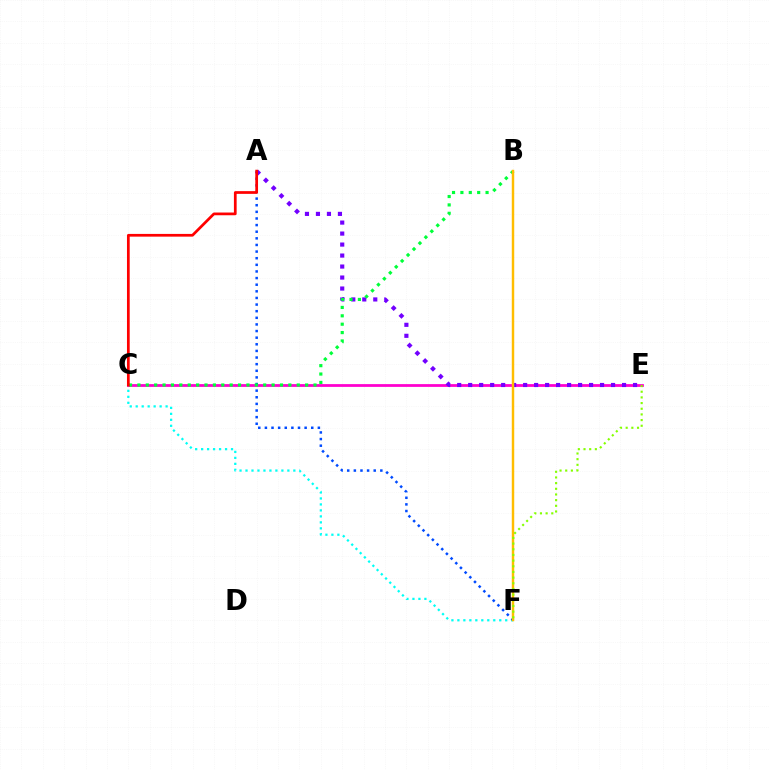{('C', 'F'): [{'color': '#00fff6', 'line_style': 'dotted', 'thickness': 1.62}], ('C', 'E'): [{'color': '#ff00cf', 'line_style': 'solid', 'thickness': 2.0}], ('A', 'F'): [{'color': '#004bff', 'line_style': 'dotted', 'thickness': 1.8}], ('A', 'E'): [{'color': '#7200ff', 'line_style': 'dotted', 'thickness': 2.99}], ('B', 'C'): [{'color': '#00ff39', 'line_style': 'dotted', 'thickness': 2.28}], ('B', 'F'): [{'color': '#ffbd00', 'line_style': 'solid', 'thickness': 1.76}], ('A', 'C'): [{'color': '#ff0000', 'line_style': 'solid', 'thickness': 1.96}], ('E', 'F'): [{'color': '#84ff00', 'line_style': 'dotted', 'thickness': 1.54}]}